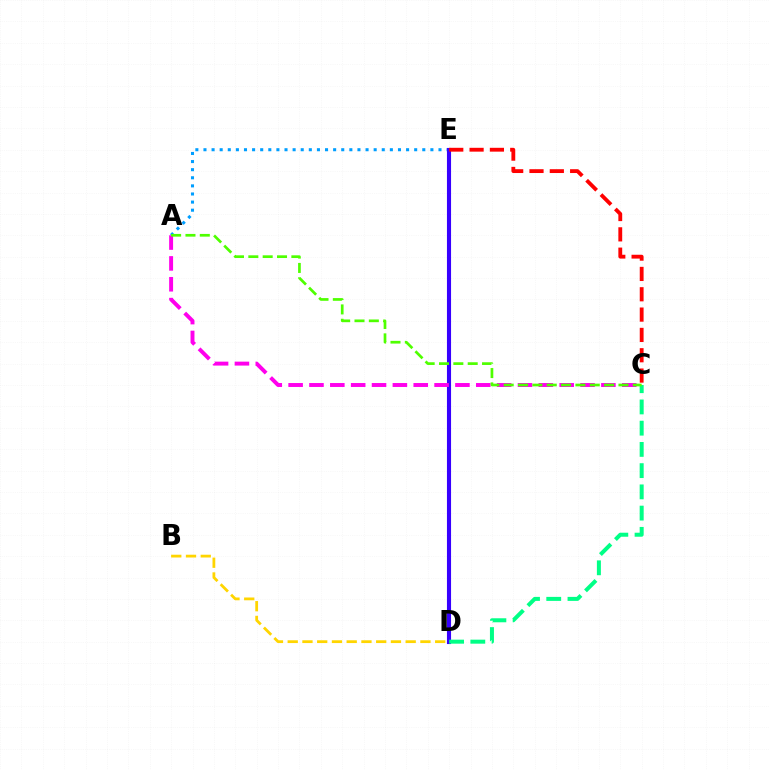{('A', 'E'): [{'color': '#009eff', 'line_style': 'dotted', 'thickness': 2.2}], ('D', 'E'): [{'color': '#3700ff', 'line_style': 'solid', 'thickness': 2.95}], ('A', 'C'): [{'color': '#ff00ed', 'line_style': 'dashed', 'thickness': 2.83}, {'color': '#4fff00', 'line_style': 'dashed', 'thickness': 1.95}], ('C', 'E'): [{'color': '#ff0000', 'line_style': 'dashed', 'thickness': 2.76}], ('C', 'D'): [{'color': '#00ff86', 'line_style': 'dashed', 'thickness': 2.88}], ('B', 'D'): [{'color': '#ffd500', 'line_style': 'dashed', 'thickness': 2.0}]}